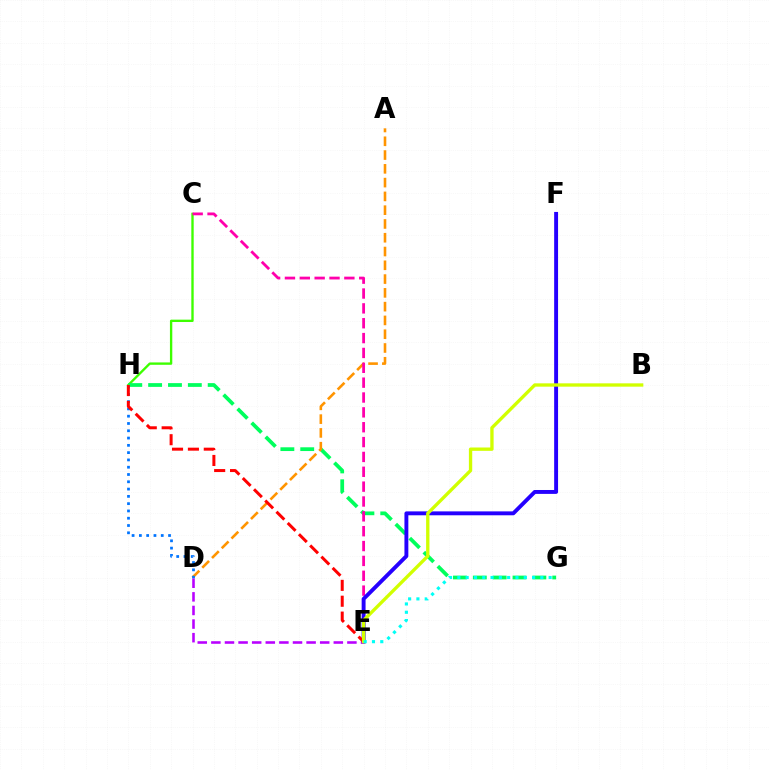{('C', 'H'): [{'color': '#3dff00', 'line_style': 'solid', 'thickness': 1.7}], ('G', 'H'): [{'color': '#00ff5c', 'line_style': 'dashed', 'thickness': 2.7}], ('A', 'D'): [{'color': '#ff9400', 'line_style': 'dashed', 'thickness': 1.87}], ('D', 'H'): [{'color': '#0074ff', 'line_style': 'dotted', 'thickness': 1.98}], ('C', 'E'): [{'color': '#ff00ac', 'line_style': 'dashed', 'thickness': 2.02}], ('E', 'F'): [{'color': '#2500ff', 'line_style': 'solid', 'thickness': 2.81}], ('D', 'E'): [{'color': '#b900ff', 'line_style': 'dashed', 'thickness': 1.85}], ('E', 'H'): [{'color': '#ff0000', 'line_style': 'dashed', 'thickness': 2.16}], ('B', 'E'): [{'color': '#d1ff00', 'line_style': 'solid', 'thickness': 2.4}], ('E', 'G'): [{'color': '#00fff6', 'line_style': 'dotted', 'thickness': 2.25}]}